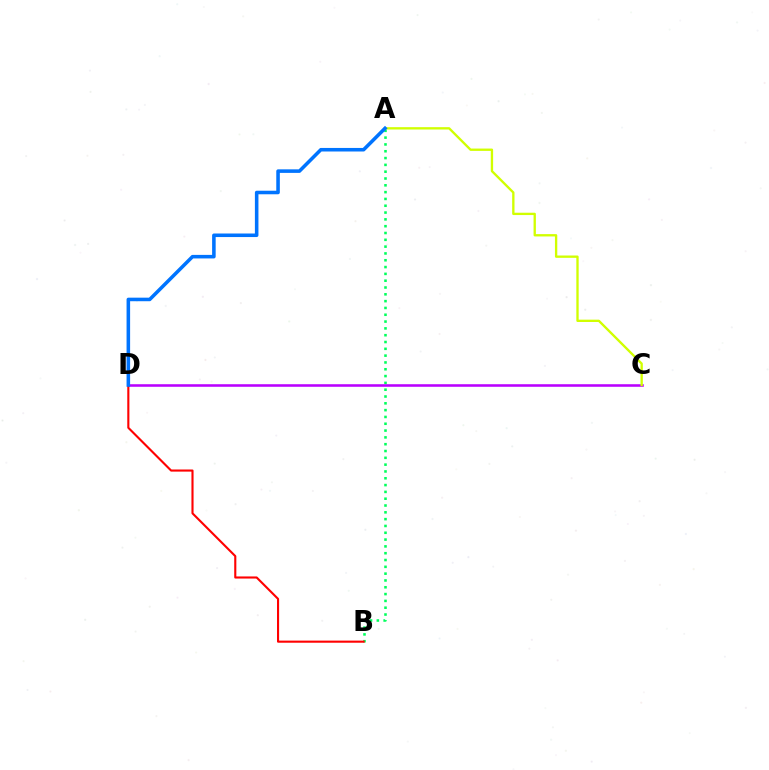{('A', 'B'): [{'color': '#00ff5c', 'line_style': 'dotted', 'thickness': 1.85}], ('C', 'D'): [{'color': '#b900ff', 'line_style': 'solid', 'thickness': 1.85}], ('A', 'C'): [{'color': '#d1ff00', 'line_style': 'solid', 'thickness': 1.68}], ('B', 'D'): [{'color': '#ff0000', 'line_style': 'solid', 'thickness': 1.53}], ('A', 'D'): [{'color': '#0074ff', 'line_style': 'solid', 'thickness': 2.56}]}